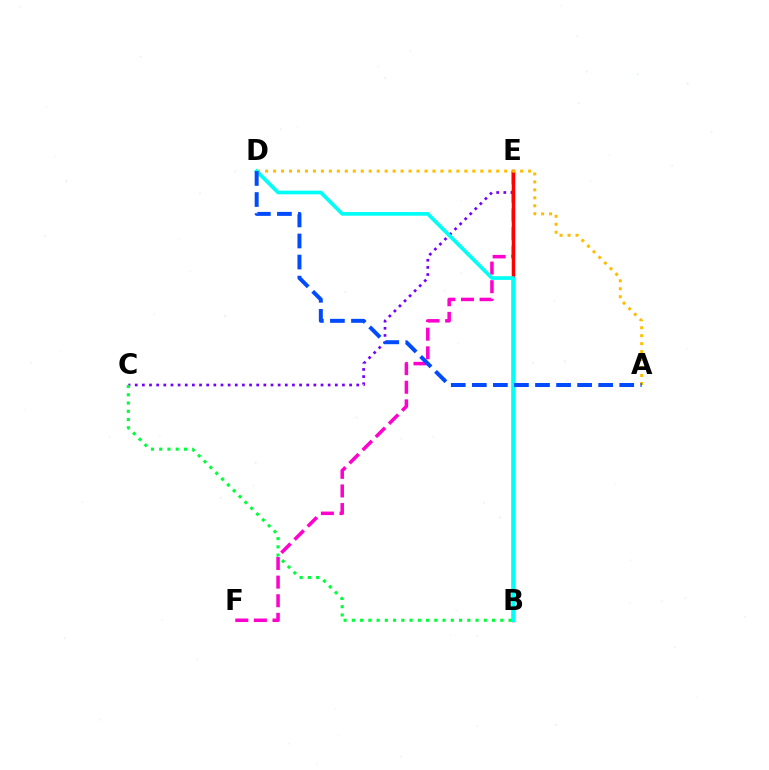{('E', 'F'): [{'color': '#ff00cf', 'line_style': 'dashed', 'thickness': 2.53}], ('B', 'E'): [{'color': '#84ff00', 'line_style': 'solid', 'thickness': 1.75}, {'color': '#ff0000', 'line_style': 'solid', 'thickness': 2.47}], ('C', 'E'): [{'color': '#7200ff', 'line_style': 'dotted', 'thickness': 1.94}], ('A', 'D'): [{'color': '#ffbd00', 'line_style': 'dotted', 'thickness': 2.17}, {'color': '#004bff', 'line_style': 'dashed', 'thickness': 2.86}], ('B', 'D'): [{'color': '#00fff6', 'line_style': 'solid', 'thickness': 2.64}], ('B', 'C'): [{'color': '#00ff39', 'line_style': 'dotted', 'thickness': 2.24}]}